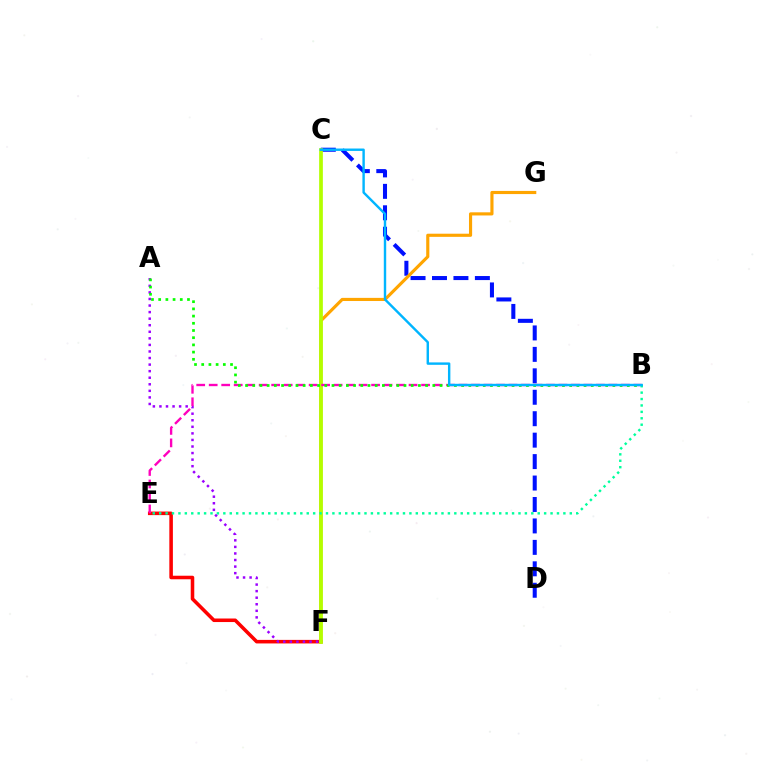{('E', 'F'): [{'color': '#ff0000', 'line_style': 'solid', 'thickness': 2.56}], ('C', 'D'): [{'color': '#0010ff', 'line_style': 'dashed', 'thickness': 2.91}], ('F', 'G'): [{'color': '#ffa500', 'line_style': 'solid', 'thickness': 2.26}], ('A', 'F'): [{'color': '#9b00ff', 'line_style': 'dotted', 'thickness': 1.78}], ('C', 'F'): [{'color': '#b3ff00', 'line_style': 'solid', 'thickness': 2.68}], ('B', 'E'): [{'color': '#ff00bd', 'line_style': 'dashed', 'thickness': 1.7}, {'color': '#00ff9d', 'line_style': 'dotted', 'thickness': 1.74}], ('A', 'B'): [{'color': '#08ff00', 'line_style': 'dotted', 'thickness': 1.96}], ('B', 'C'): [{'color': '#00b5ff', 'line_style': 'solid', 'thickness': 1.74}]}